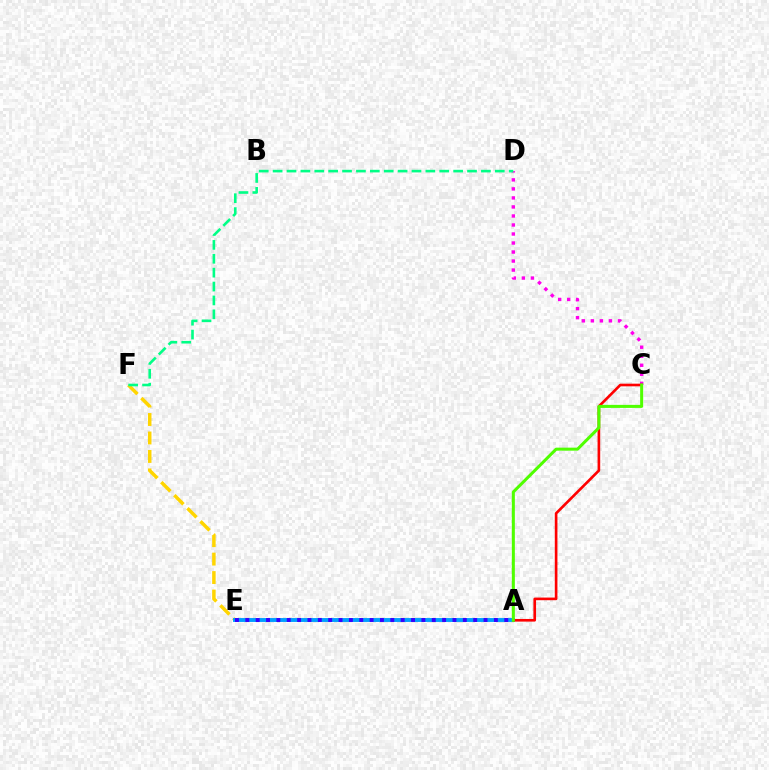{('E', 'F'): [{'color': '#ffd500', 'line_style': 'dashed', 'thickness': 2.51}], ('C', 'D'): [{'color': '#ff00ed', 'line_style': 'dotted', 'thickness': 2.45}], ('A', 'E'): [{'color': '#009eff', 'line_style': 'solid', 'thickness': 2.8}, {'color': '#3700ff', 'line_style': 'dotted', 'thickness': 2.81}], ('D', 'F'): [{'color': '#00ff86', 'line_style': 'dashed', 'thickness': 1.89}], ('A', 'C'): [{'color': '#ff0000', 'line_style': 'solid', 'thickness': 1.9}, {'color': '#4fff00', 'line_style': 'solid', 'thickness': 2.18}]}